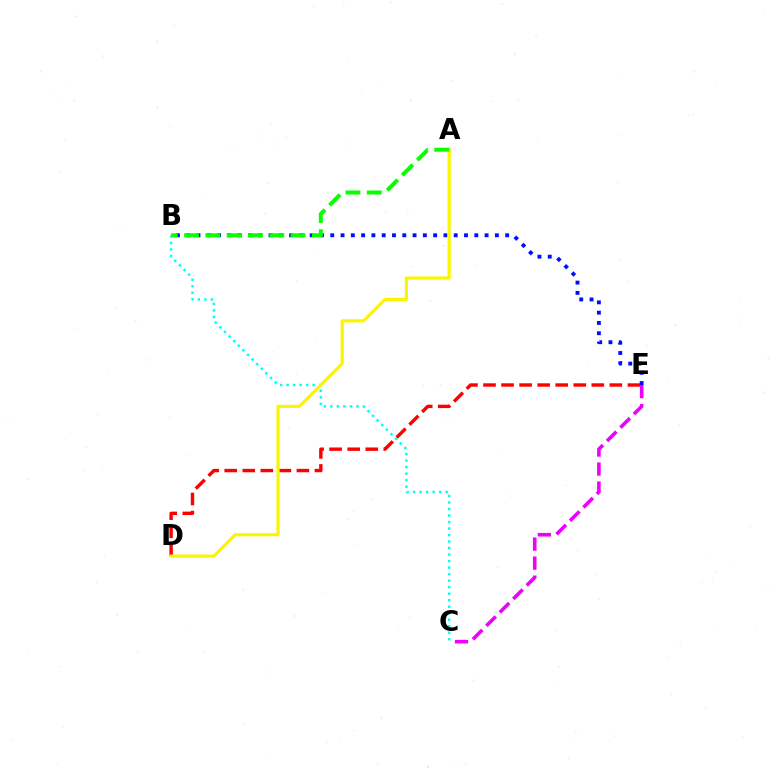{('B', 'C'): [{'color': '#00fff6', 'line_style': 'dotted', 'thickness': 1.77}], ('D', 'E'): [{'color': '#ff0000', 'line_style': 'dashed', 'thickness': 2.45}], ('B', 'E'): [{'color': '#0010ff', 'line_style': 'dotted', 'thickness': 2.8}], ('C', 'E'): [{'color': '#ee00ff', 'line_style': 'dashed', 'thickness': 2.58}], ('A', 'D'): [{'color': '#fcf500', 'line_style': 'solid', 'thickness': 2.3}], ('A', 'B'): [{'color': '#08ff00', 'line_style': 'dashed', 'thickness': 2.89}]}